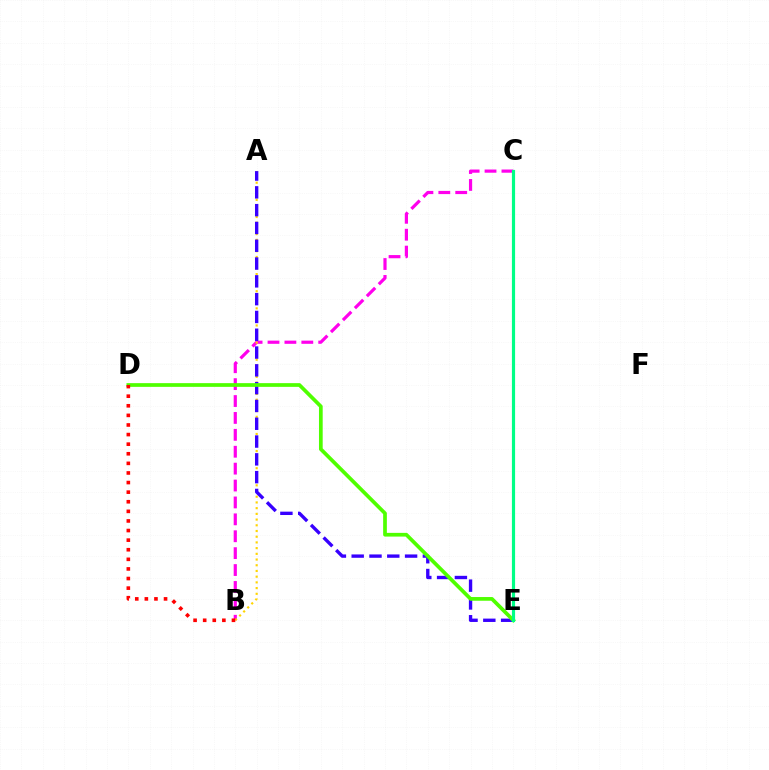{('B', 'C'): [{'color': '#ff00ed', 'line_style': 'dashed', 'thickness': 2.3}], ('C', 'E'): [{'color': '#009eff', 'line_style': 'dashed', 'thickness': 2.0}, {'color': '#00ff86', 'line_style': 'solid', 'thickness': 2.29}], ('A', 'B'): [{'color': '#ffd500', 'line_style': 'dotted', 'thickness': 1.55}], ('A', 'E'): [{'color': '#3700ff', 'line_style': 'dashed', 'thickness': 2.42}], ('D', 'E'): [{'color': '#4fff00', 'line_style': 'solid', 'thickness': 2.67}], ('B', 'D'): [{'color': '#ff0000', 'line_style': 'dotted', 'thickness': 2.61}]}